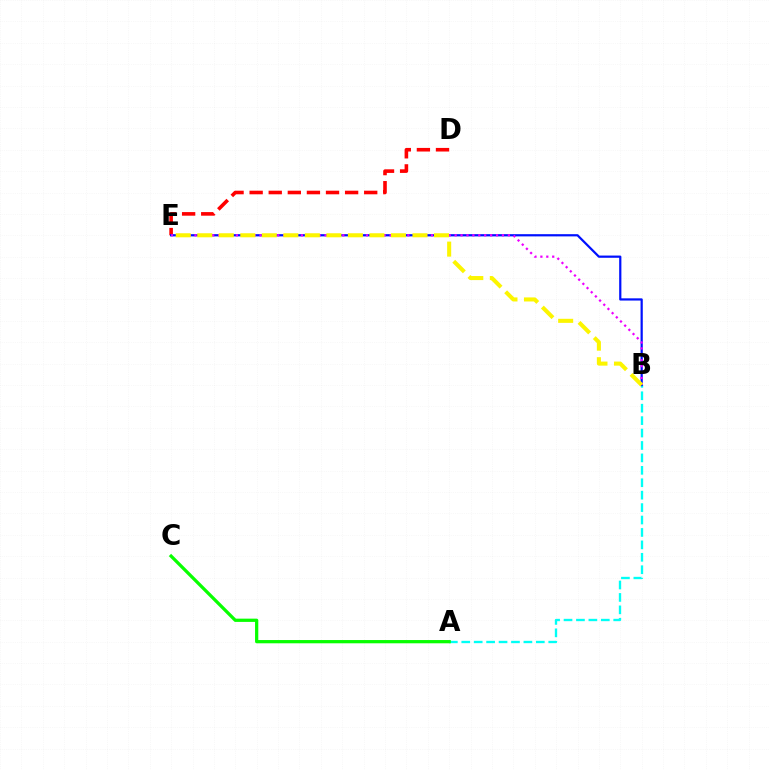{('D', 'E'): [{'color': '#ff0000', 'line_style': 'dashed', 'thickness': 2.59}], ('A', 'B'): [{'color': '#00fff6', 'line_style': 'dashed', 'thickness': 1.69}], ('A', 'C'): [{'color': '#08ff00', 'line_style': 'solid', 'thickness': 2.34}], ('B', 'E'): [{'color': '#0010ff', 'line_style': 'solid', 'thickness': 1.6}, {'color': '#ee00ff', 'line_style': 'dotted', 'thickness': 1.61}, {'color': '#fcf500', 'line_style': 'dashed', 'thickness': 2.92}]}